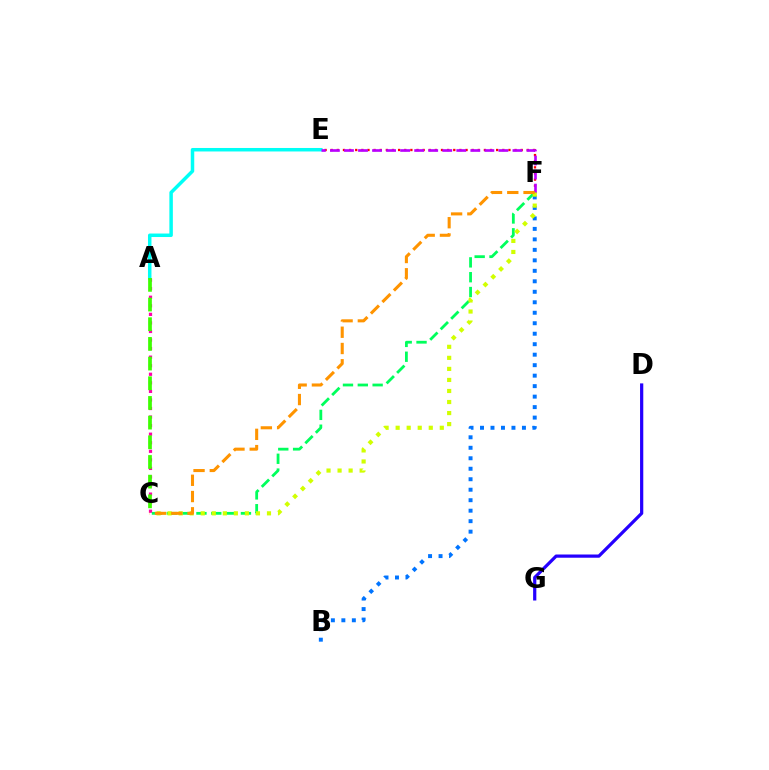{('D', 'G'): [{'color': '#2500ff', 'line_style': 'solid', 'thickness': 2.32}], ('A', 'C'): [{'color': '#ff00ac', 'line_style': 'dotted', 'thickness': 2.33}, {'color': '#3dff00', 'line_style': 'dashed', 'thickness': 2.67}], ('E', 'F'): [{'color': '#ff0000', 'line_style': 'dotted', 'thickness': 1.67}, {'color': '#b900ff', 'line_style': 'dashed', 'thickness': 1.91}], ('A', 'E'): [{'color': '#00fff6', 'line_style': 'solid', 'thickness': 2.51}], ('B', 'F'): [{'color': '#0074ff', 'line_style': 'dotted', 'thickness': 2.85}], ('C', 'F'): [{'color': '#00ff5c', 'line_style': 'dashed', 'thickness': 2.01}, {'color': '#d1ff00', 'line_style': 'dotted', 'thickness': 3.0}, {'color': '#ff9400', 'line_style': 'dashed', 'thickness': 2.21}]}